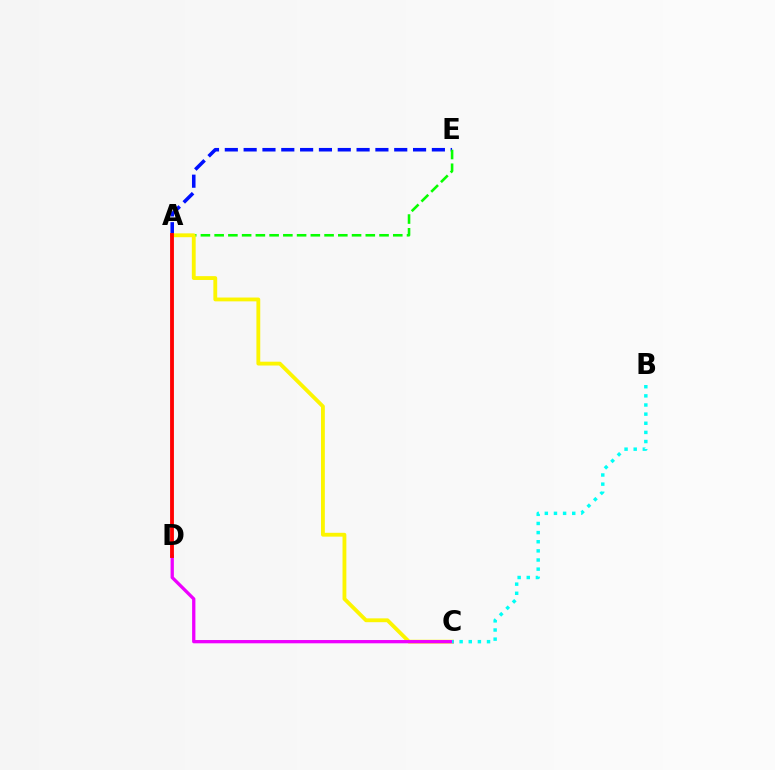{('A', 'E'): [{'color': '#0010ff', 'line_style': 'dashed', 'thickness': 2.56}, {'color': '#08ff00', 'line_style': 'dashed', 'thickness': 1.87}], ('A', 'C'): [{'color': '#fcf500', 'line_style': 'solid', 'thickness': 2.76}], ('C', 'D'): [{'color': '#ee00ff', 'line_style': 'solid', 'thickness': 2.37}], ('B', 'C'): [{'color': '#00fff6', 'line_style': 'dotted', 'thickness': 2.48}], ('A', 'D'): [{'color': '#ff0000', 'line_style': 'solid', 'thickness': 2.77}]}